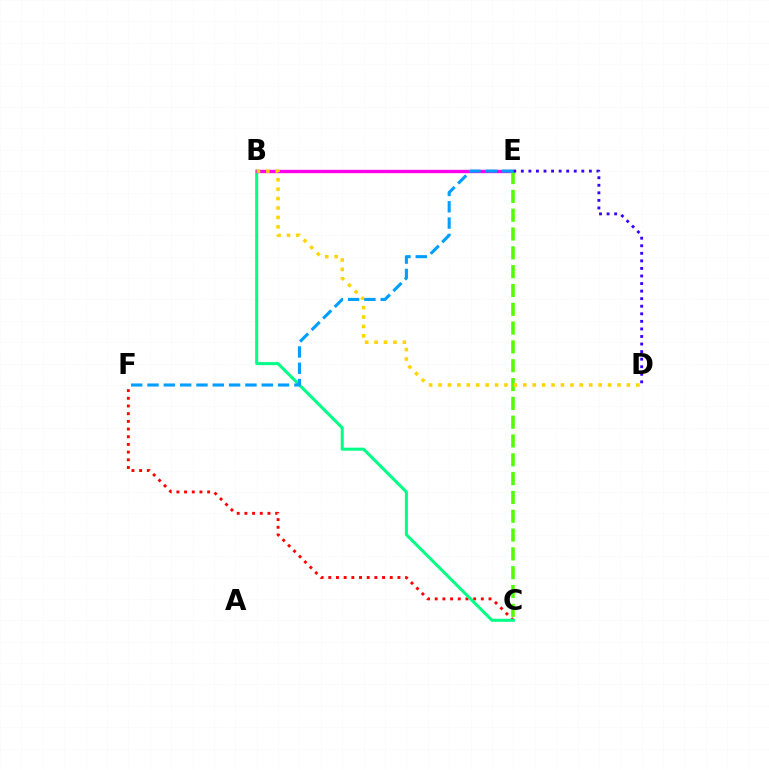{('C', 'F'): [{'color': '#ff0000', 'line_style': 'dotted', 'thickness': 2.09}], ('B', 'C'): [{'color': '#00ff86', 'line_style': 'solid', 'thickness': 2.19}], ('B', 'E'): [{'color': '#ff00ed', 'line_style': 'solid', 'thickness': 2.42}], ('C', 'E'): [{'color': '#4fff00', 'line_style': 'dashed', 'thickness': 2.56}], ('B', 'D'): [{'color': '#ffd500', 'line_style': 'dotted', 'thickness': 2.56}], ('D', 'E'): [{'color': '#3700ff', 'line_style': 'dotted', 'thickness': 2.05}], ('E', 'F'): [{'color': '#009eff', 'line_style': 'dashed', 'thickness': 2.22}]}